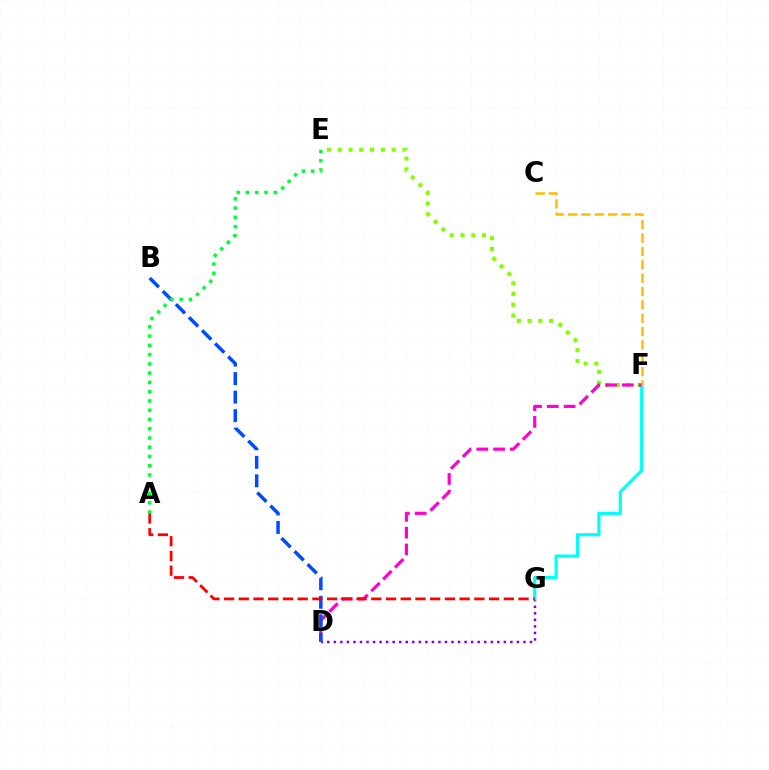{('D', 'G'): [{'color': '#7200ff', 'line_style': 'dotted', 'thickness': 1.78}], ('E', 'F'): [{'color': '#84ff00', 'line_style': 'dotted', 'thickness': 2.93}], ('F', 'G'): [{'color': '#00fff6', 'line_style': 'solid', 'thickness': 2.3}], ('D', 'F'): [{'color': '#ff00cf', 'line_style': 'dashed', 'thickness': 2.28}], ('B', 'D'): [{'color': '#004bff', 'line_style': 'dashed', 'thickness': 2.51}], ('A', 'E'): [{'color': '#00ff39', 'line_style': 'dotted', 'thickness': 2.52}], ('A', 'G'): [{'color': '#ff0000', 'line_style': 'dashed', 'thickness': 2.0}], ('C', 'F'): [{'color': '#ffbd00', 'line_style': 'dashed', 'thickness': 1.81}]}